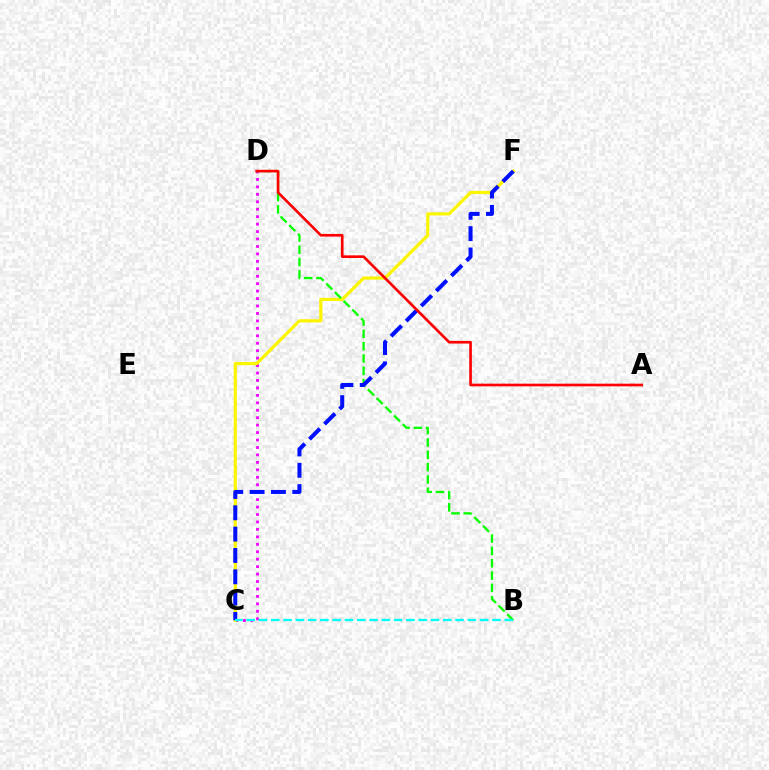{('C', 'D'): [{'color': '#ee00ff', 'line_style': 'dotted', 'thickness': 2.02}], ('C', 'F'): [{'color': '#fcf500', 'line_style': 'solid', 'thickness': 2.28}, {'color': '#0010ff', 'line_style': 'dashed', 'thickness': 2.9}], ('B', 'D'): [{'color': '#08ff00', 'line_style': 'dashed', 'thickness': 1.67}], ('A', 'D'): [{'color': '#ff0000', 'line_style': 'solid', 'thickness': 1.92}], ('B', 'C'): [{'color': '#00fff6', 'line_style': 'dashed', 'thickness': 1.67}]}